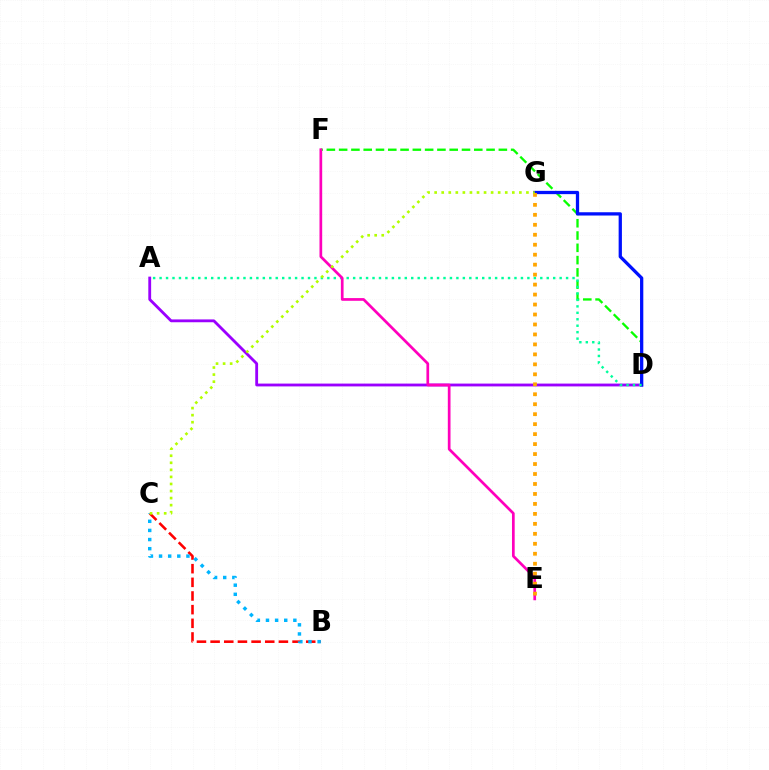{('A', 'D'): [{'color': '#9b00ff', 'line_style': 'solid', 'thickness': 2.04}, {'color': '#00ff9d', 'line_style': 'dotted', 'thickness': 1.75}], ('D', 'F'): [{'color': '#08ff00', 'line_style': 'dashed', 'thickness': 1.67}], ('D', 'G'): [{'color': '#0010ff', 'line_style': 'solid', 'thickness': 2.36}], ('E', 'F'): [{'color': '#ff00bd', 'line_style': 'solid', 'thickness': 1.95}], ('B', 'C'): [{'color': '#ff0000', 'line_style': 'dashed', 'thickness': 1.86}, {'color': '#00b5ff', 'line_style': 'dotted', 'thickness': 2.48}], ('E', 'G'): [{'color': '#ffa500', 'line_style': 'dotted', 'thickness': 2.71}], ('C', 'G'): [{'color': '#b3ff00', 'line_style': 'dotted', 'thickness': 1.92}]}